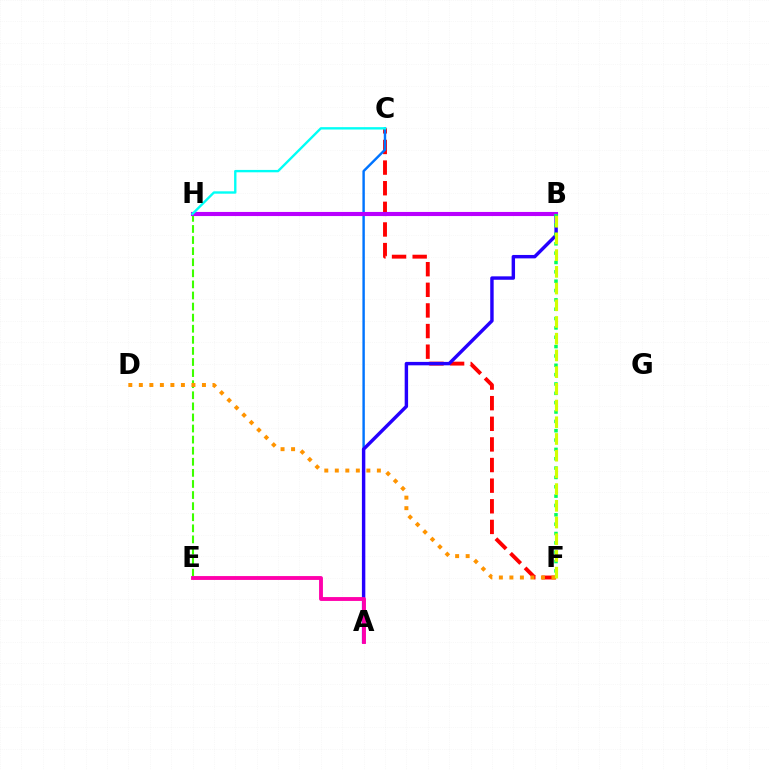{('C', 'F'): [{'color': '#ff0000', 'line_style': 'dashed', 'thickness': 2.8}], ('A', 'C'): [{'color': '#0074ff', 'line_style': 'solid', 'thickness': 1.75}], ('A', 'B'): [{'color': '#2500ff', 'line_style': 'solid', 'thickness': 2.46}], ('E', 'H'): [{'color': '#3dff00', 'line_style': 'dashed', 'thickness': 1.51}], ('B', 'H'): [{'color': '#b900ff', 'line_style': 'solid', 'thickness': 2.96}], ('B', 'F'): [{'color': '#00ff5c', 'line_style': 'dotted', 'thickness': 2.54}, {'color': '#d1ff00', 'line_style': 'dashed', 'thickness': 2.27}], ('D', 'F'): [{'color': '#ff9400', 'line_style': 'dotted', 'thickness': 2.86}], ('C', 'H'): [{'color': '#00fff6', 'line_style': 'solid', 'thickness': 1.71}], ('A', 'E'): [{'color': '#ff00ac', 'line_style': 'solid', 'thickness': 2.78}]}